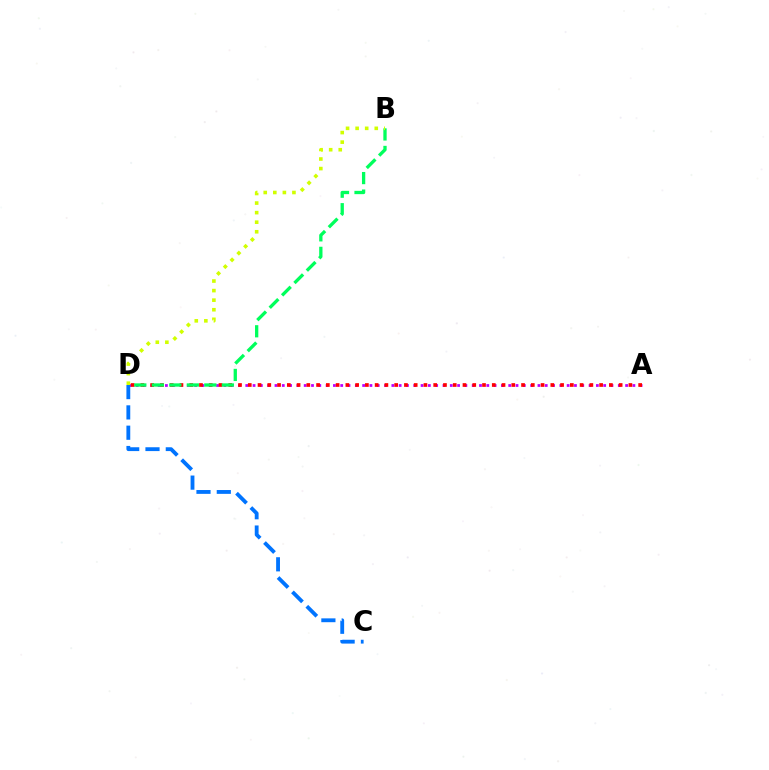{('A', 'D'): [{'color': '#b900ff', 'line_style': 'dotted', 'thickness': 1.98}, {'color': '#ff0000', 'line_style': 'dotted', 'thickness': 2.65}], ('B', 'D'): [{'color': '#00ff5c', 'line_style': 'dashed', 'thickness': 2.38}, {'color': '#d1ff00', 'line_style': 'dotted', 'thickness': 2.6}], ('C', 'D'): [{'color': '#0074ff', 'line_style': 'dashed', 'thickness': 2.76}]}